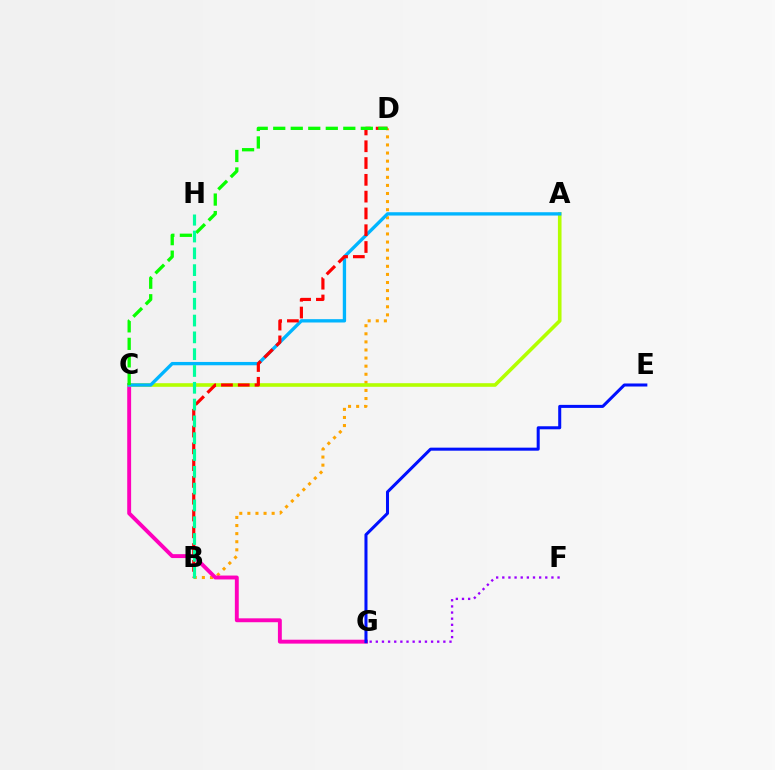{('B', 'D'): [{'color': '#ffa500', 'line_style': 'dotted', 'thickness': 2.2}, {'color': '#ff0000', 'line_style': 'dashed', 'thickness': 2.28}], ('C', 'G'): [{'color': '#ff00bd', 'line_style': 'solid', 'thickness': 2.81}], ('A', 'C'): [{'color': '#b3ff00', 'line_style': 'solid', 'thickness': 2.6}, {'color': '#00b5ff', 'line_style': 'solid', 'thickness': 2.4}], ('F', 'G'): [{'color': '#9b00ff', 'line_style': 'dotted', 'thickness': 1.67}], ('C', 'D'): [{'color': '#08ff00', 'line_style': 'dashed', 'thickness': 2.38}], ('E', 'G'): [{'color': '#0010ff', 'line_style': 'solid', 'thickness': 2.18}], ('B', 'H'): [{'color': '#00ff9d', 'line_style': 'dashed', 'thickness': 2.28}]}